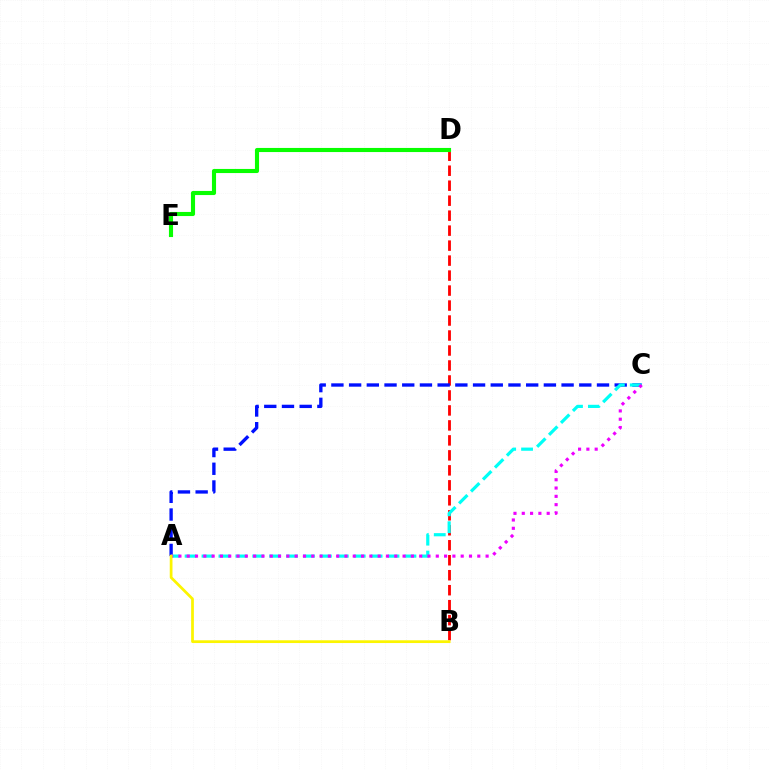{('B', 'D'): [{'color': '#ff0000', 'line_style': 'dashed', 'thickness': 2.04}], ('A', 'C'): [{'color': '#0010ff', 'line_style': 'dashed', 'thickness': 2.41}, {'color': '#00fff6', 'line_style': 'dashed', 'thickness': 2.3}, {'color': '#ee00ff', 'line_style': 'dotted', 'thickness': 2.26}], ('D', 'E'): [{'color': '#08ff00', 'line_style': 'solid', 'thickness': 2.96}], ('A', 'B'): [{'color': '#fcf500', 'line_style': 'solid', 'thickness': 1.98}]}